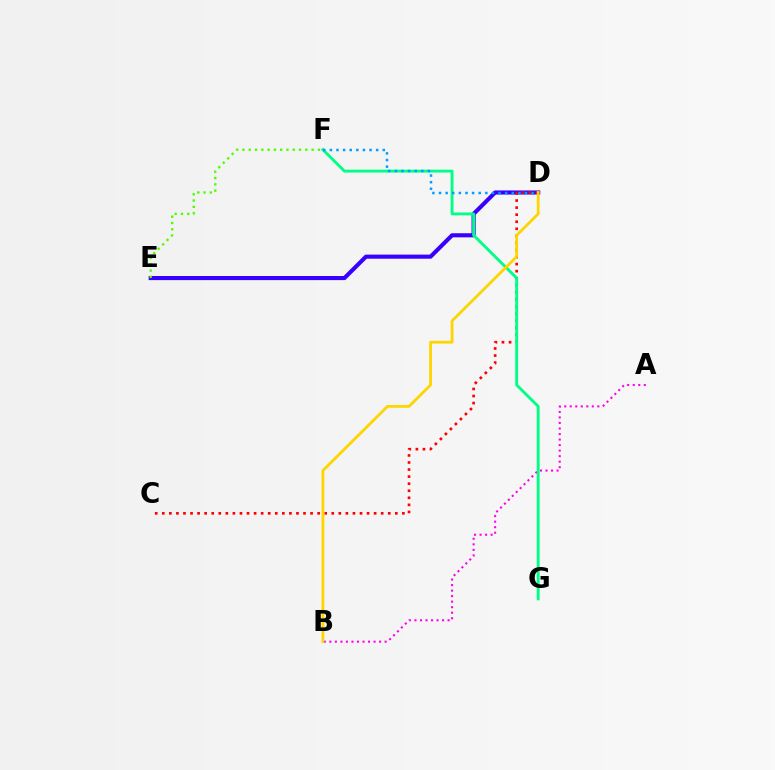{('A', 'B'): [{'color': '#ff00ed', 'line_style': 'dotted', 'thickness': 1.5}], ('D', 'E'): [{'color': '#3700ff', 'line_style': 'solid', 'thickness': 2.95}], ('C', 'D'): [{'color': '#ff0000', 'line_style': 'dotted', 'thickness': 1.92}], ('F', 'G'): [{'color': '#00ff86', 'line_style': 'solid', 'thickness': 2.07}], ('D', 'F'): [{'color': '#009eff', 'line_style': 'dotted', 'thickness': 1.8}], ('B', 'D'): [{'color': '#ffd500', 'line_style': 'solid', 'thickness': 2.01}], ('E', 'F'): [{'color': '#4fff00', 'line_style': 'dotted', 'thickness': 1.71}]}